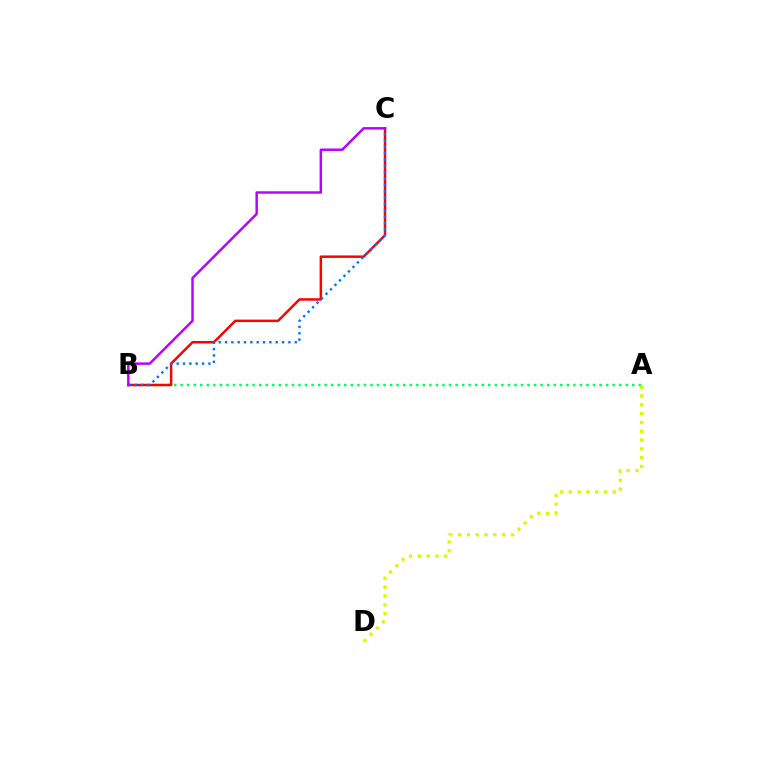{('A', 'B'): [{'color': '#00ff5c', 'line_style': 'dotted', 'thickness': 1.78}], ('B', 'C'): [{'color': '#ff0000', 'line_style': 'solid', 'thickness': 1.78}, {'color': '#0074ff', 'line_style': 'dotted', 'thickness': 1.72}, {'color': '#b900ff', 'line_style': 'solid', 'thickness': 1.77}], ('A', 'D'): [{'color': '#d1ff00', 'line_style': 'dotted', 'thickness': 2.39}]}